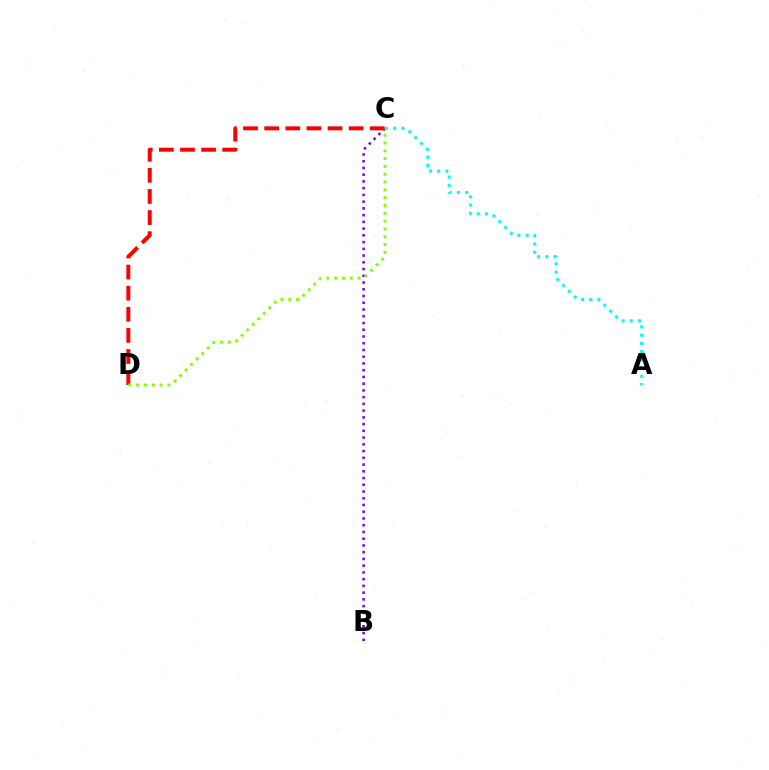{('B', 'C'): [{'color': '#7200ff', 'line_style': 'dotted', 'thickness': 1.83}], ('C', 'D'): [{'color': '#ff0000', 'line_style': 'dashed', 'thickness': 2.87}, {'color': '#84ff00', 'line_style': 'dotted', 'thickness': 2.12}], ('A', 'C'): [{'color': '#00fff6', 'line_style': 'dotted', 'thickness': 2.24}]}